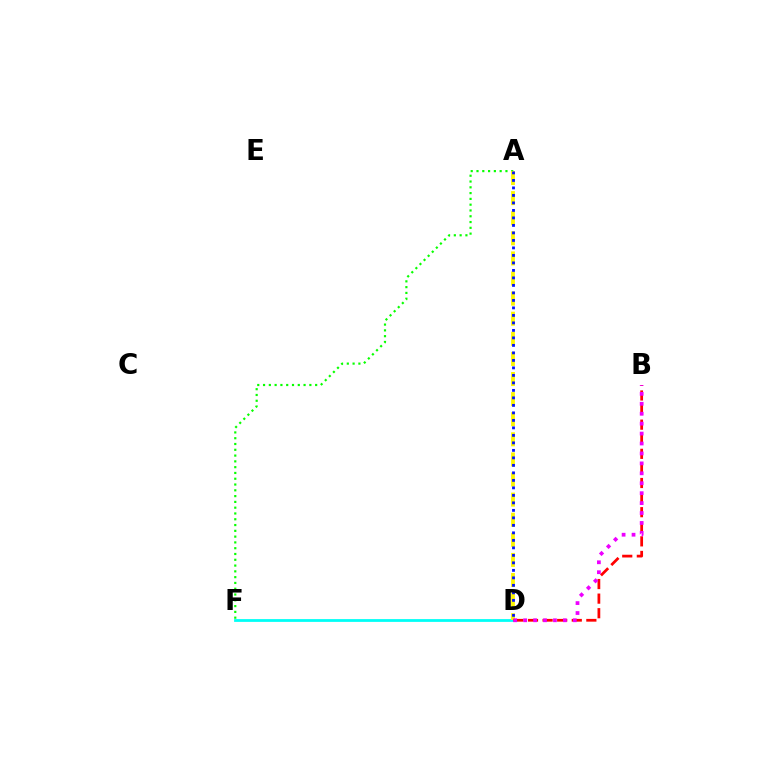{('D', 'F'): [{'color': '#00fff6', 'line_style': 'solid', 'thickness': 2.0}], ('A', 'F'): [{'color': '#08ff00', 'line_style': 'dotted', 'thickness': 1.57}], ('A', 'D'): [{'color': '#fcf500', 'line_style': 'dashed', 'thickness': 2.73}, {'color': '#0010ff', 'line_style': 'dotted', 'thickness': 2.04}], ('B', 'D'): [{'color': '#ff0000', 'line_style': 'dashed', 'thickness': 1.98}, {'color': '#ee00ff', 'line_style': 'dotted', 'thickness': 2.7}]}